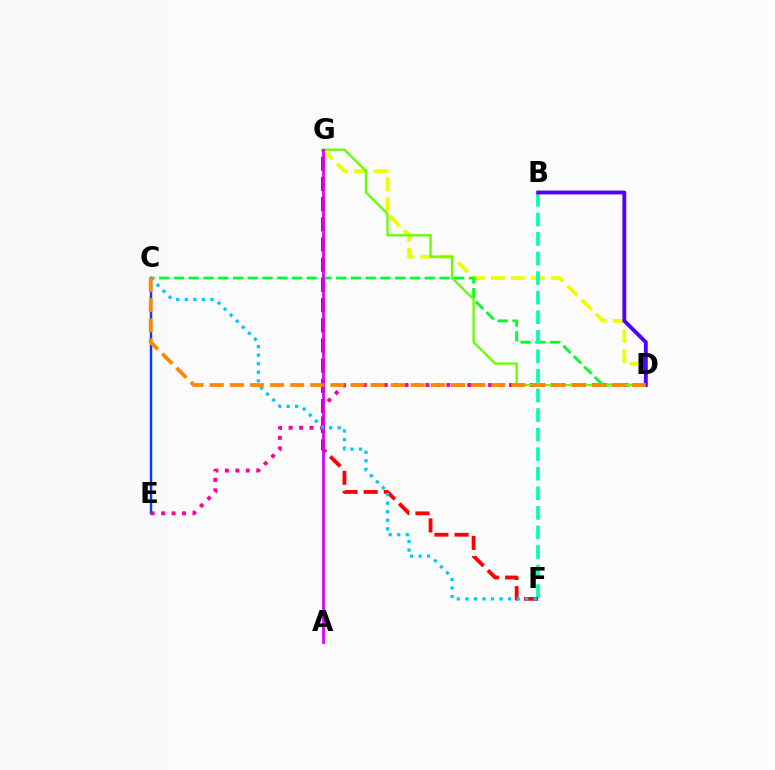{('C', 'E'): [{'color': '#003fff', 'line_style': 'solid', 'thickness': 1.76}], ('D', 'G'): [{'color': '#eeff00', 'line_style': 'dashed', 'thickness': 2.7}, {'color': '#66ff00', 'line_style': 'solid', 'thickness': 1.66}], ('D', 'E'): [{'color': '#ff00a0', 'line_style': 'dotted', 'thickness': 2.84}], ('C', 'D'): [{'color': '#00ff27', 'line_style': 'dashed', 'thickness': 2.0}, {'color': '#ff8800', 'line_style': 'dashed', 'thickness': 2.73}], ('B', 'F'): [{'color': '#00ffaf', 'line_style': 'dashed', 'thickness': 2.66}], ('F', 'G'): [{'color': '#ff0000', 'line_style': 'dashed', 'thickness': 2.74}], ('A', 'G'): [{'color': '#d600ff', 'line_style': 'solid', 'thickness': 1.98}], ('C', 'F'): [{'color': '#00c7ff', 'line_style': 'dotted', 'thickness': 2.32}], ('B', 'D'): [{'color': '#4f00ff', 'line_style': 'solid', 'thickness': 2.78}]}